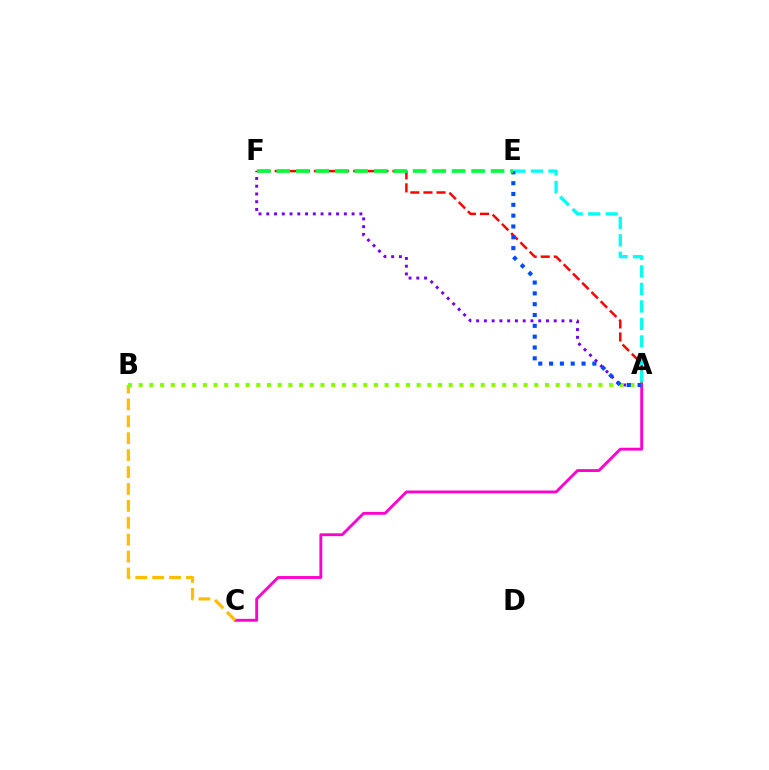{('A', 'F'): [{'color': '#ff0000', 'line_style': 'dashed', 'thickness': 1.78}, {'color': '#7200ff', 'line_style': 'dotted', 'thickness': 2.11}], ('A', 'C'): [{'color': '#ff00cf', 'line_style': 'solid', 'thickness': 2.06}], ('B', 'C'): [{'color': '#ffbd00', 'line_style': 'dashed', 'thickness': 2.3}], ('A', 'B'): [{'color': '#84ff00', 'line_style': 'dotted', 'thickness': 2.9}], ('A', 'E'): [{'color': '#00fff6', 'line_style': 'dashed', 'thickness': 2.38}, {'color': '#004bff', 'line_style': 'dotted', 'thickness': 2.94}], ('E', 'F'): [{'color': '#00ff39', 'line_style': 'dashed', 'thickness': 2.65}]}